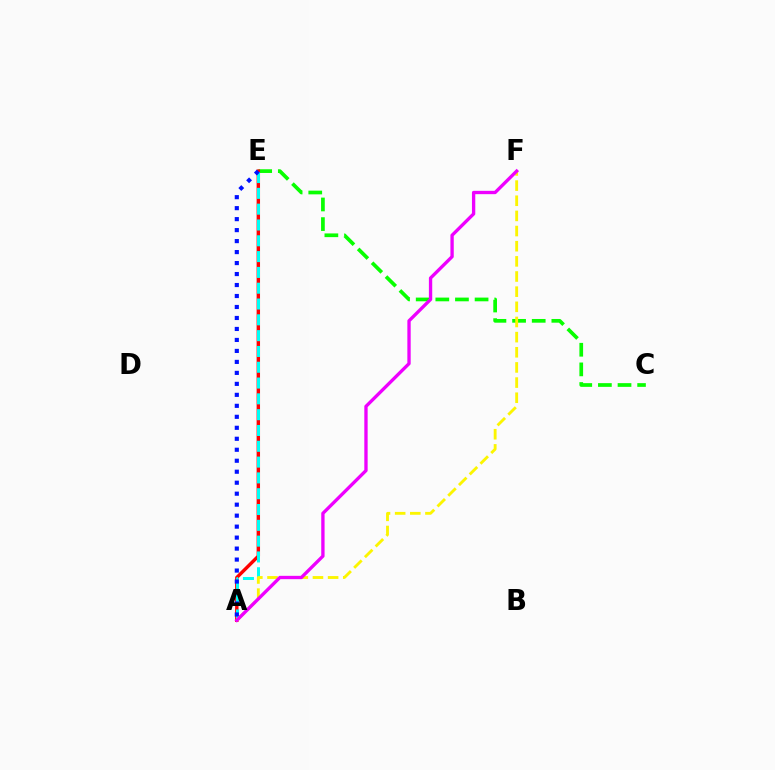{('C', 'E'): [{'color': '#08ff00', 'line_style': 'dashed', 'thickness': 2.67}], ('A', 'E'): [{'color': '#ff0000', 'line_style': 'solid', 'thickness': 2.45}, {'color': '#00fff6', 'line_style': 'dashed', 'thickness': 2.15}, {'color': '#0010ff', 'line_style': 'dotted', 'thickness': 2.98}], ('A', 'F'): [{'color': '#fcf500', 'line_style': 'dashed', 'thickness': 2.06}, {'color': '#ee00ff', 'line_style': 'solid', 'thickness': 2.4}]}